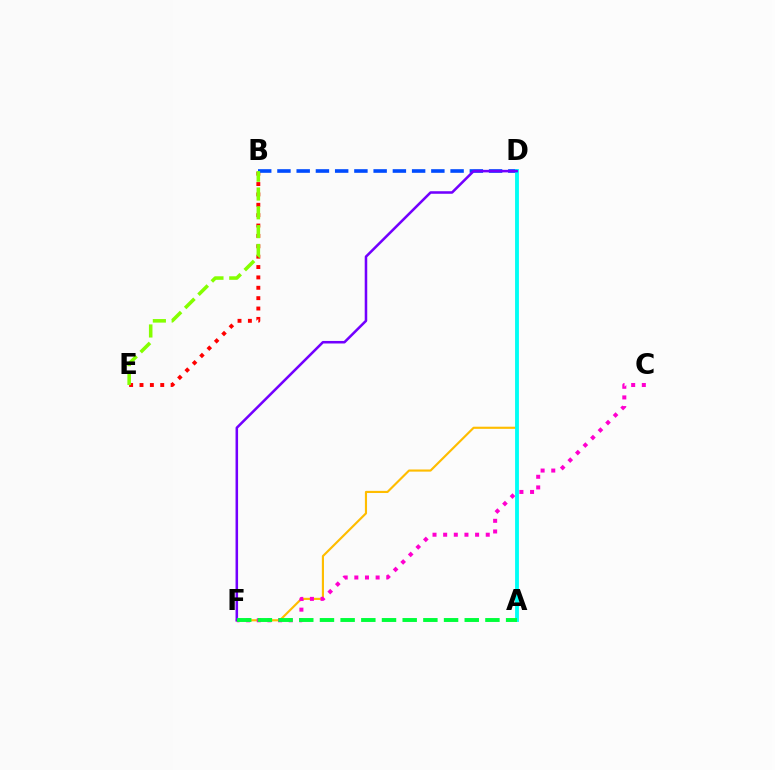{('D', 'F'): [{'color': '#ffbd00', 'line_style': 'solid', 'thickness': 1.54}, {'color': '#7200ff', 'line_style': 'solid', 'thickness': 1.83}], ('C', 'F'): [{'color': '#ff00cf', 'line_style': 'dotted', 'thickness': 2.89}], ('B', 'E'): [{'color': '#ff0000', 'line_style': 'dotted', 'thickness': 2.82}, {'color': '#84ff00', 'line_style': 'dashed', 'thickness': 2.56}], ('B', 'D'): [{'color': '#004bff', 'line_style': 'dashed', 'thickness': 2.61}], ('A', 'D'): [{'color': '#00fff6', 'line_style': 'solid', 'thickness': 2.76}], ('A', 'F'): [{'color': '#00ff39', 'line_style': 'dashed', 'thickness': 2.81}]}